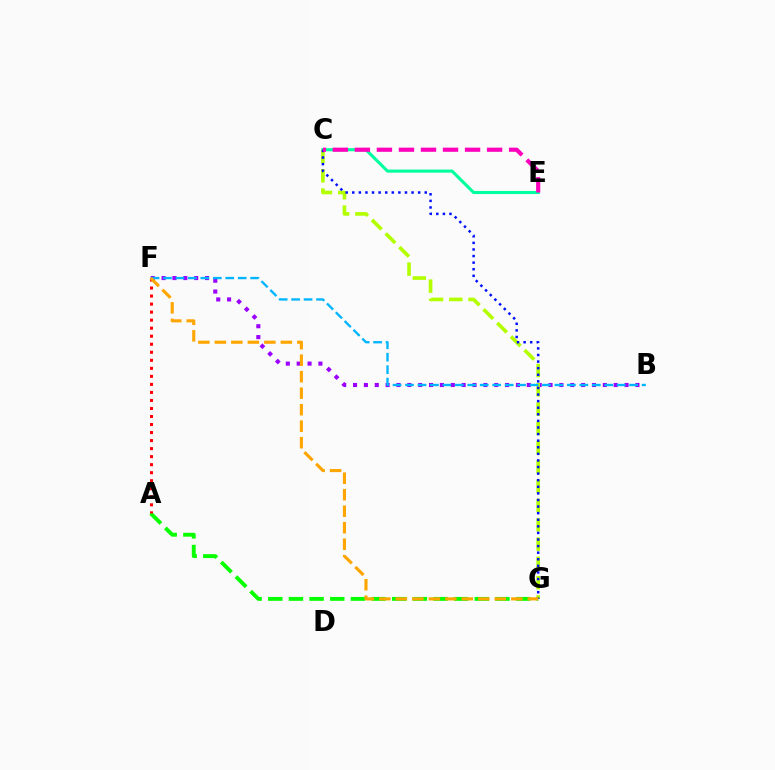{('B', 'F'): [{'color': '#9b00ff', 'line_style': 'dotted', 'thickness': 2.95}, {'color': '#00b5ff', 'line_style': 'dashed', 'thickness': 1.69}], ('A', 'G'): [{'color': '#08ff00', 'line_style': 'dashed', 'thickness': 2.81}], ('C', 'E'): [{'color': '#00ff9d', 'line_style': 'solid', 'thickness': 2.22}, {'color': '#ff00bd', 'line_style': 'dashed', 'thickness': 2.99}], ('C', 'G'): [{'color': '#b3ff00', 'line_style': 'dashed', 'thickness': 2.62}, {'color': '#0010ff', 'line_style': 'dotted', 'thickness': 1.79}], ('A', 'F'): [{'color': '#ff0000', 'line_style': 'dotted', 'thickness': 2.18}], ('F', 'G'): [{'color': '#ffa500', 'line_style': 'dashed', 'thickness': 2.24}]}